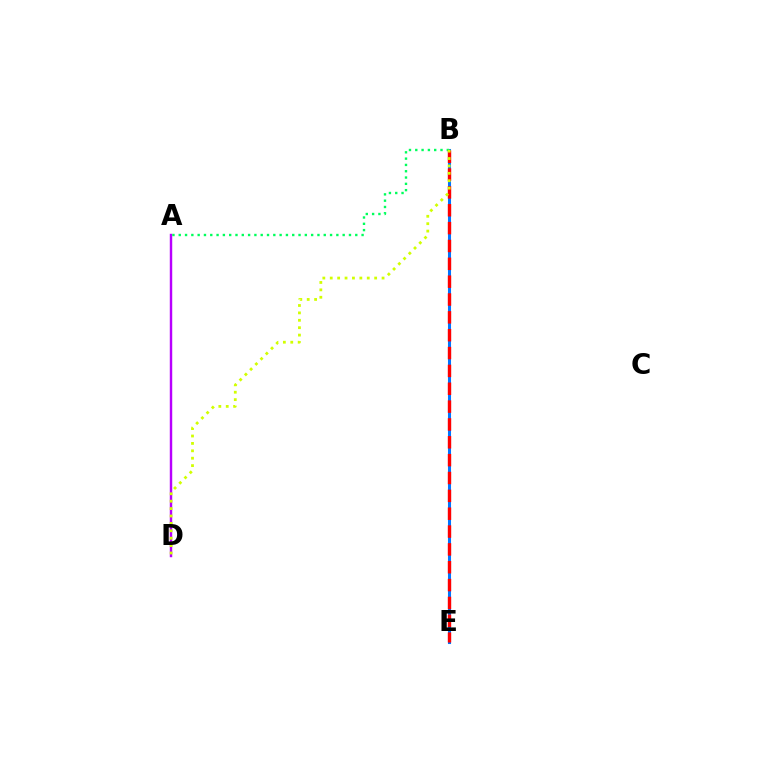{('A', 'D'): [{'color': '#b900ff', 'line_style': 'solid', 'thickness': 1.75}], ('B', 'E'): [{'color': '#0074ff', 'line_style': 'solid', 'thickness': 2.2}, {'color': '#ff0000', 'line_style': 'dashed', 'thickness': 2.42}], ('A', 'B'): [{'color': '#00ff5c', 'line_style': 'dotted', 'thickness': 1.71}], ('B', 'D'): [{'color': '#d1ff00', 'line_style': 'dotted', 'thickness': 2.01}]}